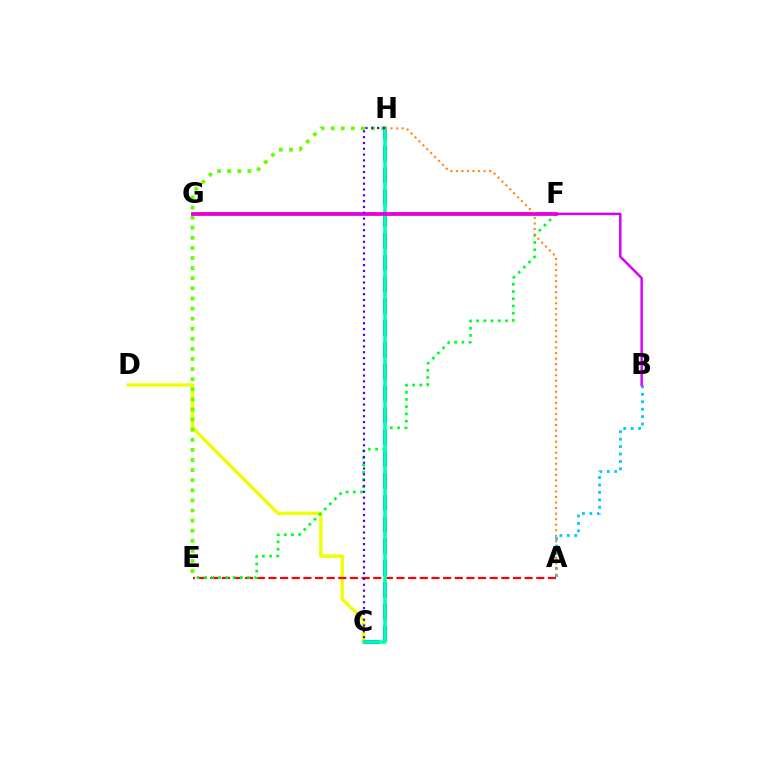{('A', 'B'): [{'color': '#00c7ff', 'line_style': 'dotted', 'thickness': 2.02}], ('C', 'D'): [{'color': '#eeff00', 'line_style': 'solid', 'thickness': 2.44}], ('A', 'E'): [{'color': '#ff0000', 'line_style': 'dashed', 'thickness': 1.58}], ('E', 'F'): [{'color': '#00ff27', 'line_style': 'dotted', 'thickness': 1.96}], ('E', 'H'): [{'color': '#66ff00', 'line_style': 'dotted', 'thickness': 2.74}], ('C', 'H'): [{'color': '#003fff', 'line_style': 'dashed', 'thickness': 2.96}, {'color': '#00ffaf', 'line_style': 'solid', 'thickness': 2.59}, {'color': '#4f00ff', 'line_style': 'dotted', 'thickness': 1.58}], ('F', 'G'): [{'color': '#ff00a0', 'line_style': 'solid', 'thickness': 2.69}], ('A', 'H'): [{'color': '#ff8800', 'line_style': 'dotted', 'thickness': 1.5}], ('B', 'G'): [{'color': '#d600ff', 'line_style': 'solid', 'thickness': 1.77}]}